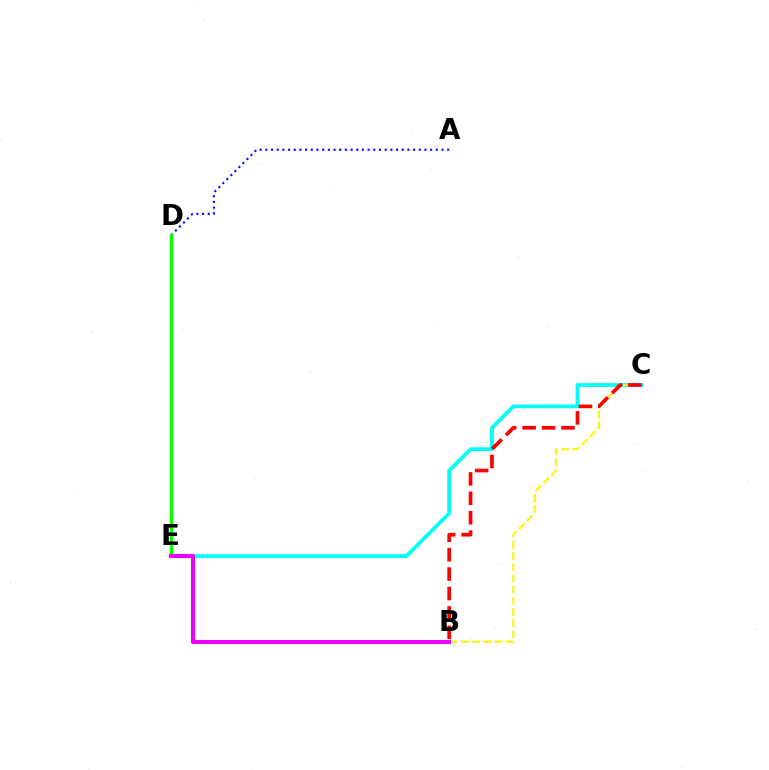{('C', 'E'): [{'color': '#00fff6', 'line_style': 'solid', 'thickness': 2.69}], ('A', 'D'): [{'color': '#0010ff', 'line_style': 'dotted', 'thickness': 1.54}], ('D', 'E'): [{'color': '#08ff00', 'line_style': 'solid', 'thickness': 2.3}], ('B', 'C'): [{'color': '#fcf500', 'line_style': 'dashed', 'thickness': 1.52}, {'color': '#ff0000', 'line_style': 'dashed', 'thickness': 2.64}], ('B', 'E'): [{'color': '#ee00ff', 'line_style': 'solid', 'thickness': 2.86}]}